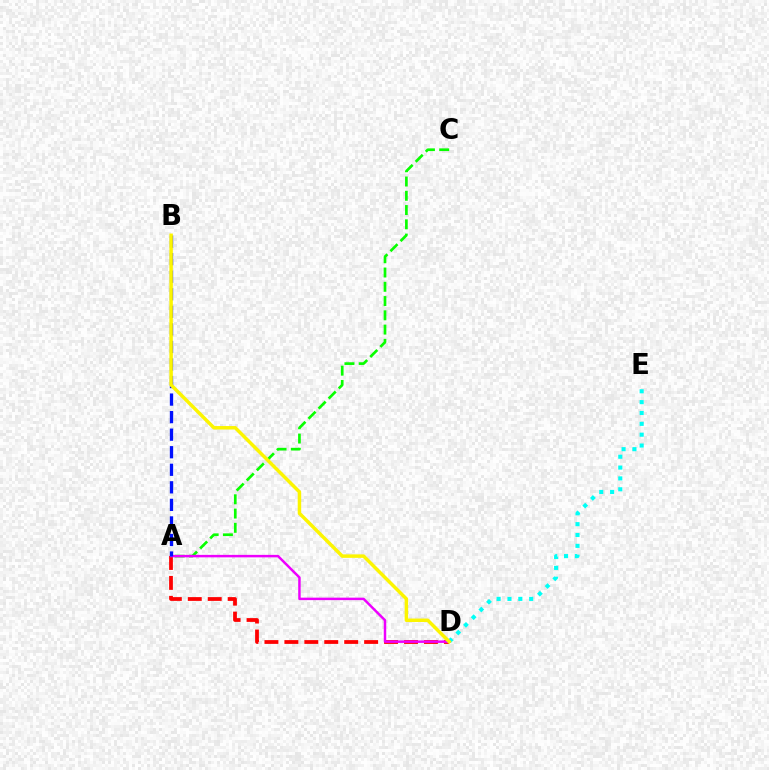{('D', 'E'): [{'color': '#00fff6', 'line_style': 'dotted', 'thickness': 2.95}], ('A', 'C'): [{'color': '#08ff00', 'line_style': 'dashed', 'thickness': 1.94}], ('A', 'D'): [{'color': '#ff0000', 'line_style': 'dashed', 'thickness': 2.71}, {'color': '#ee00ff', 'line_style': 'solid', 'thickness': 1.78}], ('A', 'B'): [{'color': '#0010ff', 'line_style': 'dashed', 'thickness': 2.38}], ('B', 'D'): [{'color': '#fcf500', 'line_style': 'solid', 'thickness': 2.5}]}